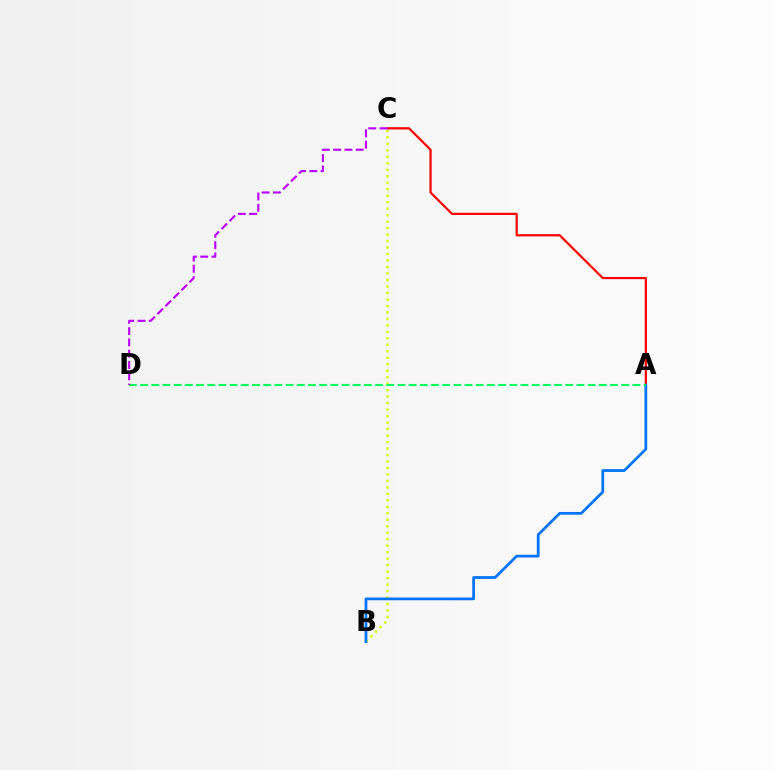{('B', 'C'): [{'color': '#d1ff00', 'line_style': 'dotted', 'thickness': 1.76}], ('A', 'C'): [{'color': '#ff0000', 'line_style': 'solid', 'thickness': 1.6}], ('A', 'B'): [{'color': '#0074ff', 'line_style': 'solid', 'thickness': 1.98}], ('A', 'D'): [{'color': '#00ff5c', 'line_style': 'dashed', 'thickness': 1.52}], ('C', 'D'): [{'color': '#b900ff', 'line_style': 'dashed', 'thickness': 1.54}]}